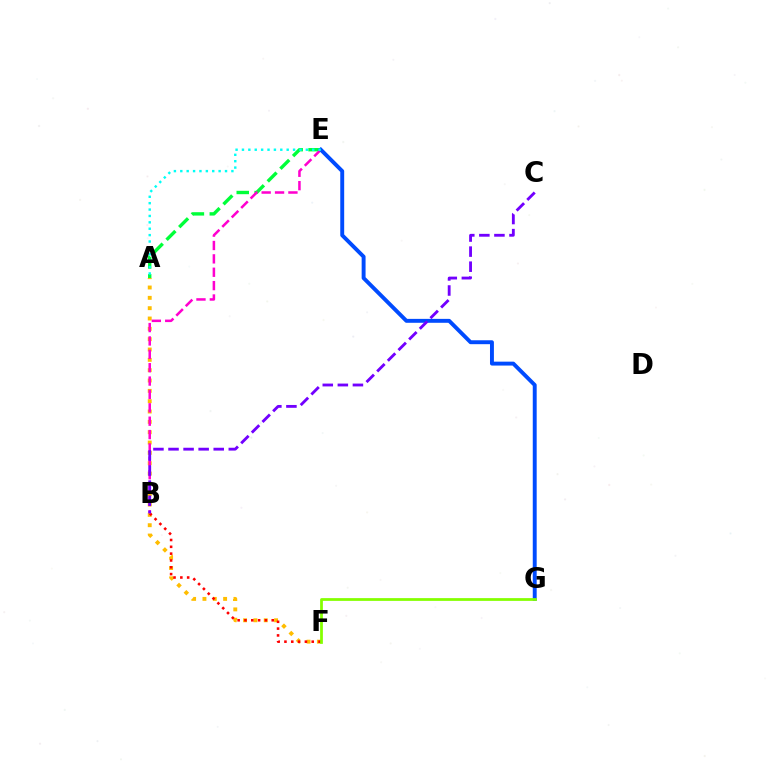{('A', 'F'): [{'color': '#ffbd00', 'line_style': 'dotted', 'thickness': 2.81}], ('A', 'E'): [{'color': '#00ff39', 'line_style': 'dashed', 'thickness': 2.43}, {'color': '#00fff6', 'line_style': 'dotted', 'thickness': 1.74}], ('B', 'F'): [{'color': '#ff0000', 'line_style': 'dotted', 'thickness': 1.85}], ('B', 'E'): [{'color': '#ff00cf', 'line_style': 'dashed', 'thickness': 1.82}], ('E', 'G'): [{'color': '#004bff', 'line_style': 'solid', 'thickness': 2.82}], ('F', 'G'): [{'color': '#84ff00', 'line_style': 'solid', 'thickness': 1.98}], ('B', 'C'): [{'color': '#7200ff', 'line_style': 'dashed', 'thickness': 2.05}]}